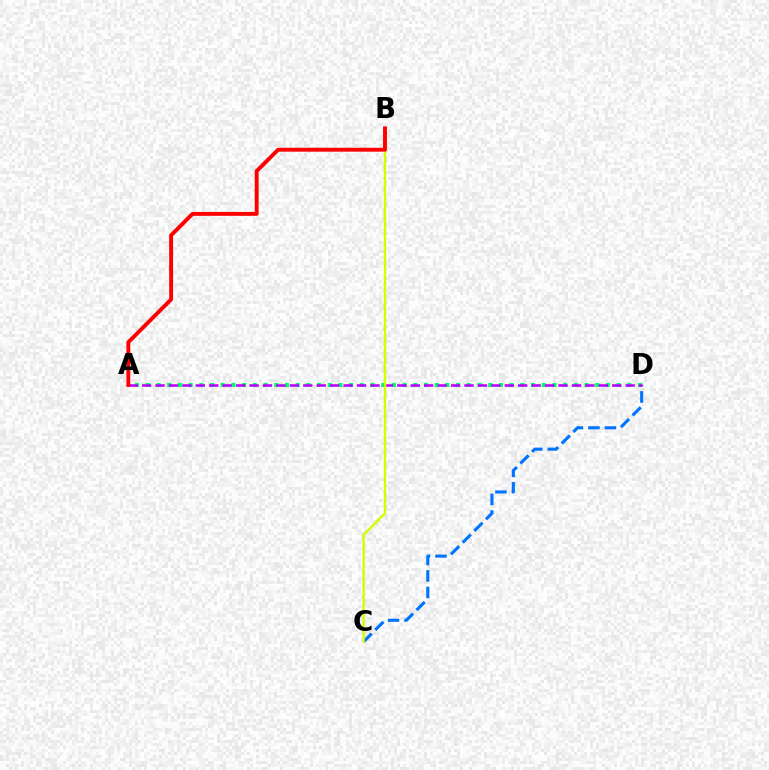{('C', 'D'): [{'color': '#0074ff', 'line_style': 'dashed', 'thickness': 2.24}], ('A', 'D'): [{'color': '#00ff5c', 'line_style': 'dotted', 'thickness': 2.91}, {'color': '#b900ff', 'line_style': 'dashed', 'thickness': 1.82}], ('B', 'C'): [{'color': '#d1ff00', 'line_style': 'solid', 'thickness': 1.72}], ('A', 'B'): [{'color': '#ff0000', 'line_style': 'solid', 'thickness': 2.81}]}